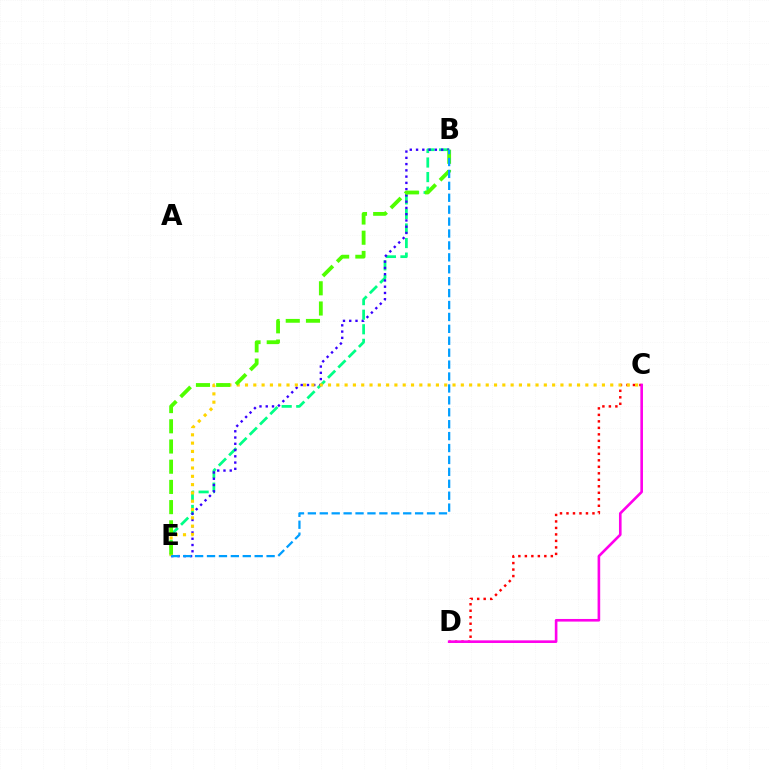{('C', 'D'): [{'color': '#ff0000', 'line_style': 'dotted', 'thickness': 1.76}, {'color': '#ff00ed', 'line_style': 'solid', 'thickness': 1.89}], ('B', 'E'): [{'color': '#00ff86', 'line_style': 'dashed', 'thickness': 1.98}, {'color': '#3700ff', 'line_style': 'dotted', 'thickness': 1.7}, {'color': '#4fff00', 'line_style': 'dashed', 'thickness': 2.74}, {'color': '#009eff', 'line_style': 'dashed', 'thickness': 1.62}], ('C', 'E'): [{'color': '#ffd500', 'line_style': 'dotted', 'thickness': 2.26}]}